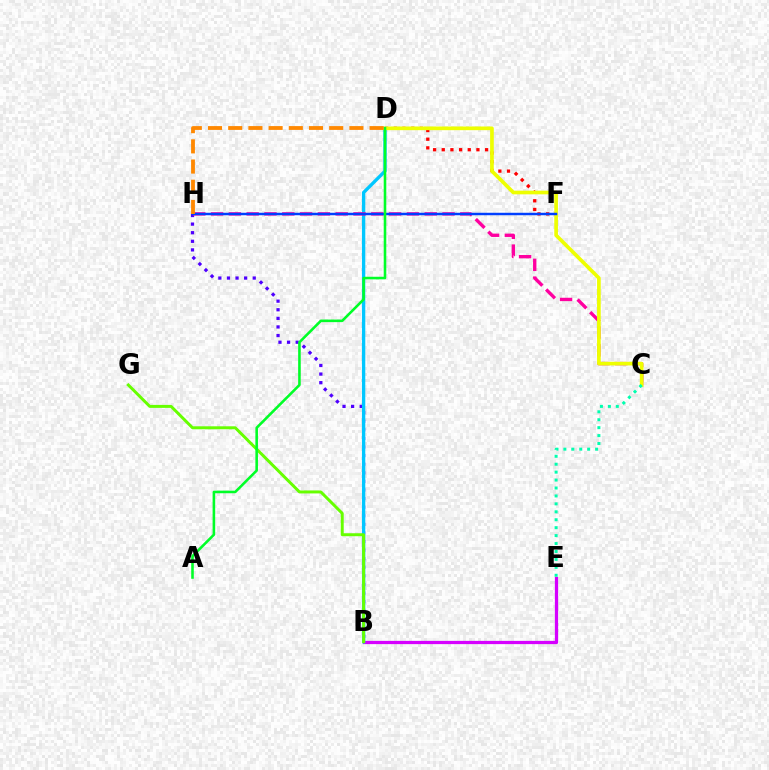{('B', 'E'): [{'color': '#d600ff', 'line_style': 'solid', 'thickness': 2.34}], ('B', 'H'): [{'color': '#4f00ff', 'line_style': 'dotted', 'thickness': 2.34}], ('D', 'F'): [{'color': '#ff0000', 'line_style': 'dotted', 'thickness': 2.35}], ('B', 'D'): [{'color': '#00c7ff', 'line_style': 'solid', 'thickness': 2.4}], ('C', 'H'): [{'color': '#ff00a0', 'line_style': 'dashed', 'thickness': 2.42}], ('C', 'D'): [{'color': '#eeff00', 'line_style': 'solid', 'thickness': 2.64}], ('F', 'H'): [{'color': '#003fff', 'line_style': 'solid', 'thickness': 1.77}], ('B', 'G'): [{'color': '#66ff00', 'line_style': 'solid', 'thickness': 2.14}], ('A', 'D'): [{'color': '#00ff27', 'line_style': 'solid', 'thickness': 1.86}], ('C', 'E'): [{'color': '#00ffaf', 'line_style': 'dotted', 'thickness': 2.16}], ('D', 'H'): [{'color': '#ff8800', 'line_style': 'dashed', 'thickness': 2.74}]}